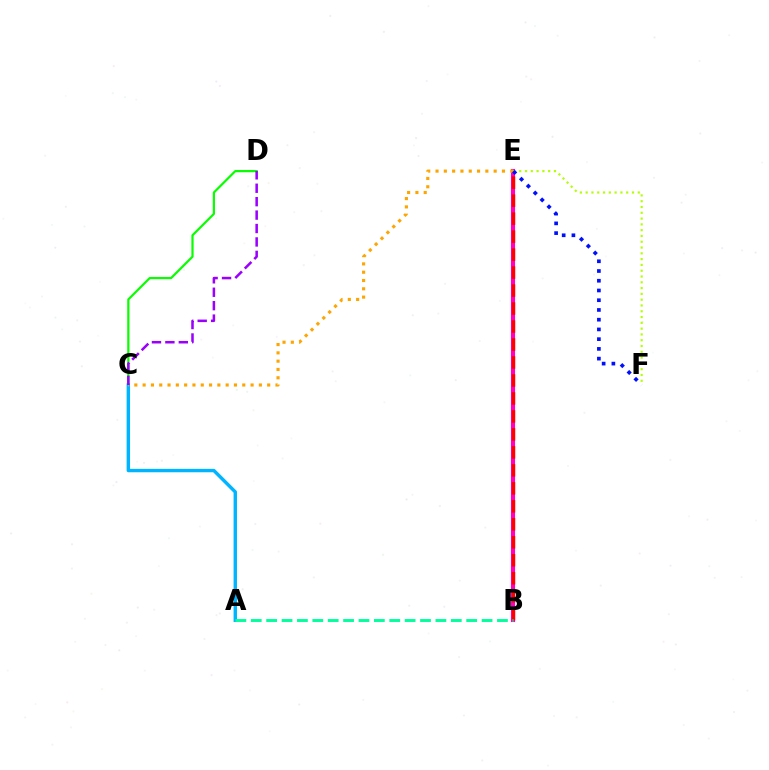{('B', 'E'): [{'color': '#ff00bd', 'line_style': 'solid', 'thickness': 2.96}, {'color': '#ff0000', 'line_style': 'dashed', 'thickness': 2.44}], ('C', 'D'): [{'color': '#08ff00', 'line_style': 'solid', 'thickness': 1.59}, {'color': '#9b00ff', 'line_style': 'dashed', 'thickness': 1.82}], ('A', 'C'): [{'color': '#00b5ff', 'line_style': 'solid', 'thickness': 2.45}], ('A', 'B'): [{'color': '#00ff9d', 'line_style': 'dashed', 'thickness': 2.09}], ('E', 'F'): [{'color': '#b3ff00', 'line_style': 'dotted', 'thickness': 1.57}, {'color': '#0010ff', 'line_style': 'dotted', 'thickness': 2.65}], ('C', 'E'): [{'color': '#ffa500', 'line_style': 'dotted', 'thickness': 2.26}]}